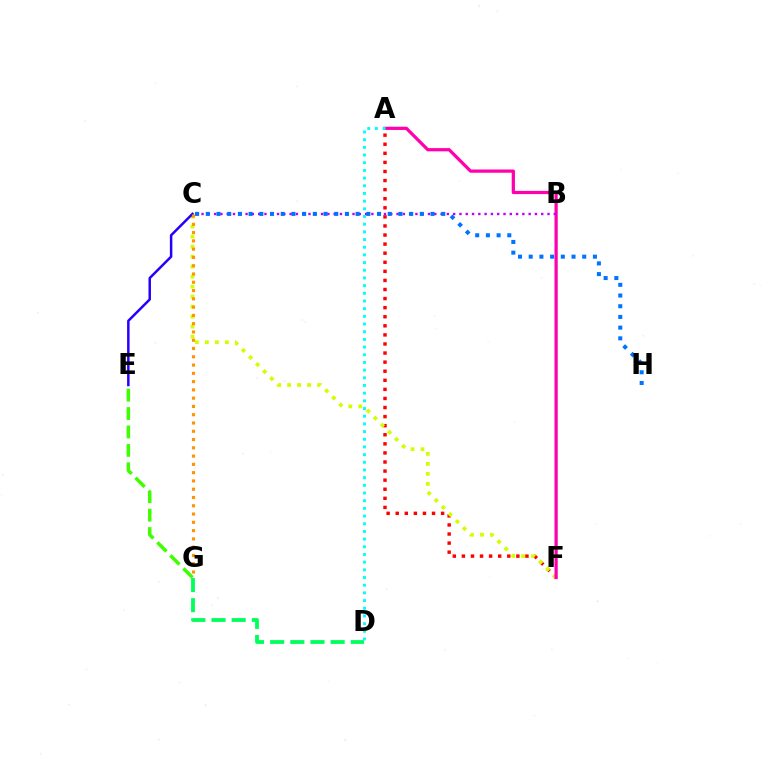{('A', 'F'): [{'color': '#ff0000', 'line_style': 'dotted', 'thickness': 2.47}, {'color': '#ff00ac', 'line_style': 'solid', 'thickness': 2.32}], ('E', 'G'): [{'color': '#3dff00', 'line_style': 'dashed', 'thickness': 2.5}], ('D', 'G'): [{'color': '#00ff5c', 'line_style': 'dashed', 'thickness': 2.74}], ('C', 'F'): [{'color': '#d1ff00', 'line_style': 'dotted', 'thickness': 2.72}], ('C', 'E'): [{'color': '#2500ff', 'line_style': 'solid', 'thickness': 1.79}], ('C', 'G'): [{'color': '#ff9400', 'line_style': 'dotted', 'thickness': 2.25}], ('B', 'C'): [{'color': '#b900ff', 'line_style': 'dotted', 'thickness': 1.71}], ('A', 'D'): [{'color': '#00fff6', 'line_style': 'dotted', 'thickness': 2.09}], ('C', 'H'): [{'color': '#0074ff', 'line_style': 'dotted', 'thickness': 2.91}]}